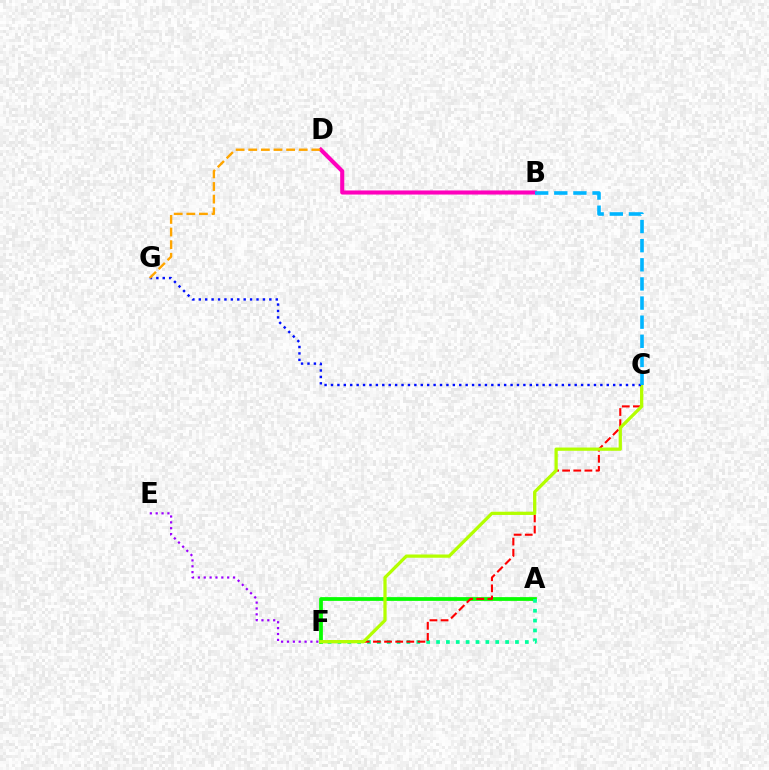{('A', 'F'): [{'color': '#08ff00', 'line_style': 'solid', 'thickness': 2.71}, {'color': '#00ff9d', 'line_style': 'dotted', 'thickness': 2.68}], ('B', 'D'): [{'color': '#ff00bd', 'line_style': 'solid', 'thickness': 2.94}], ('C', 'F'): [{'color': '#ff0000', 'line_style': 'dashed', 'thickness': 1.51}, {'color': '#b3ff00', 'line_style': 'solid', 'thickness': 2.34}], ('E', 'F'): [{'color': '#9b00ff', 'line_style': 'dotted', 'thickness': 1.59}], ('C', 'G'): [{'color': '#0010ff', 'line_style': 'dotted', 'thickness': 1.74}], ('B', 'C'): [{'color': '#00b5ff', 'line_style': 'dashed', 'thickness': 2.6}], ('D', 'G'): [{'color': '#ffa500', 'line_style': 'dashed', 'thickness': 1.71}]}